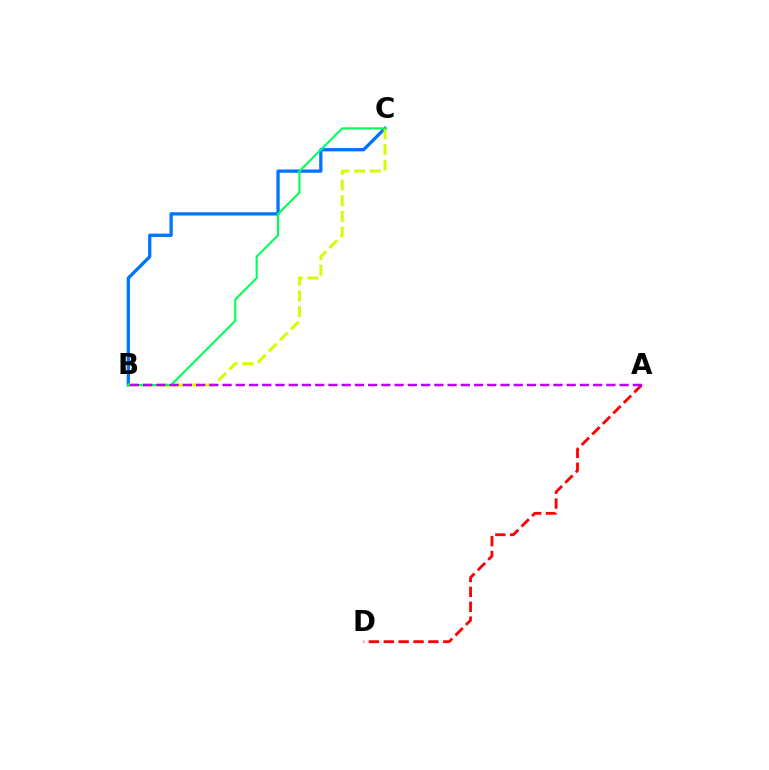{('A', 'D'): [{'color': '#ff0000', 'line_style': 'dashed', 'thickness': 2.02}], ('B', 'C'): [{'color': '#0074ff', 'line_style': 'solid', 'thickness': 2.36}, {'color': '#d1ff00', 'line_style': 'dashed', 'thickness': 2.13}, {'color': '#00ff5c', 'line_style': 'solid', 'thickness': 1.52}], ('A', 'B'): [{'color': '#b900ff', 'line_style': 'dashed', 'thickness': 1.8}]}